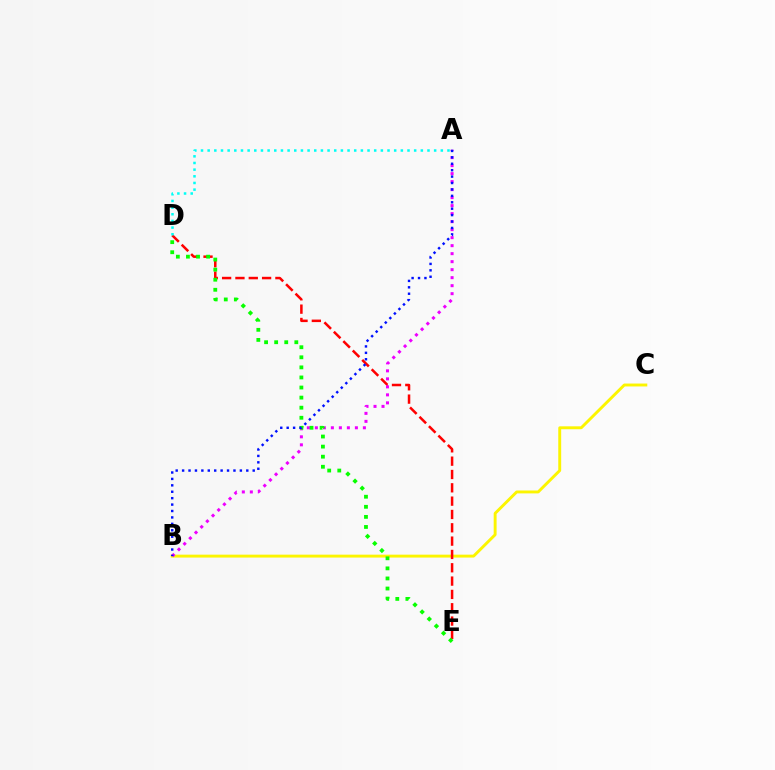{('B', 'C'): [{'color': '#fcf500', 'line_style': 'solid', 'thickness': 2.1}], ('D', 'E'): [{'color': '#ff0000', 'line_style': 'dashed', 'thickness': 1.81}, {'color': '#08ff00', 'line_style': 'dotted', 'thickness': 2.74}], ('A', 'B'): [{'color': '#ee00ff', 'line_style': 'dotted', 'thickness': 2.17}, {'color': '#0010ff', 'line_style': 'dotted', 'thickness': 1.74}], ('A', 'D'): [{'color': '#00fff6', 'line_style': 'dotted', 'thickness': 1.81}]}